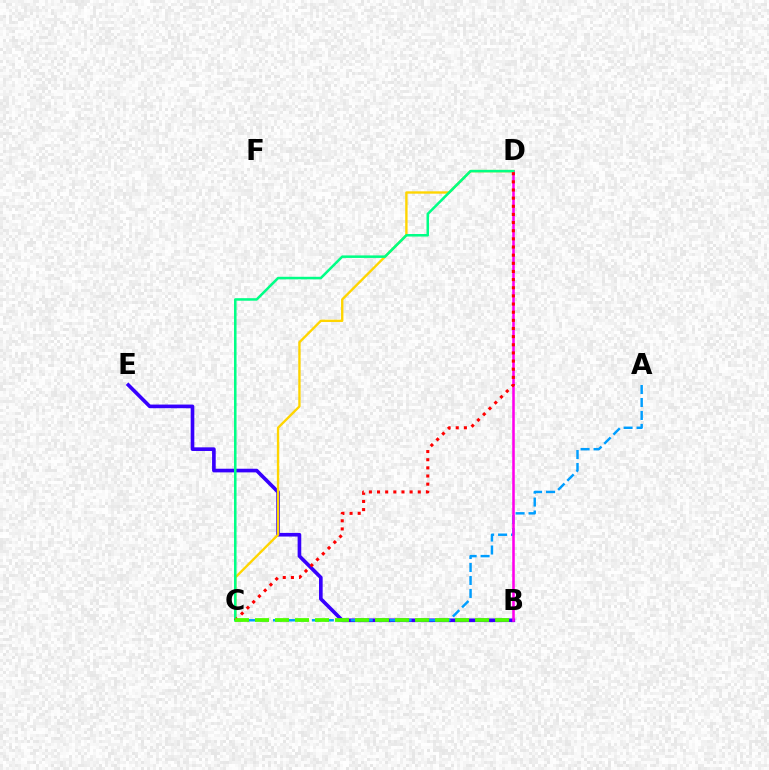{('B', 'E'): [{'color': '#3700ff', 'line_style': 'solid', 'thickness': 2.62}], ('C', 'D'): [{'color': '#ffd500', 'line_style': 'solid', 'thickness': 1.7}, {'color': '#00ff86', 'line_style': 'solid', 'thickness': 1.82}, {'color': '#ff0000', 'line_style': 'dotted', 'thickness': 2.21}], ('A', 'C'): [{'color': '#009eff', 'line_style': 'dashed', 'thickness': 1.76}], ('B', 'D'): [{'color': '#ff00ed', 'line_style': 'solid', 'thickness': 1.85}], ('B', 'C'): [{'color': '#4fff00', 'line_style': 'dashed', 'thickness': 2.72}]}